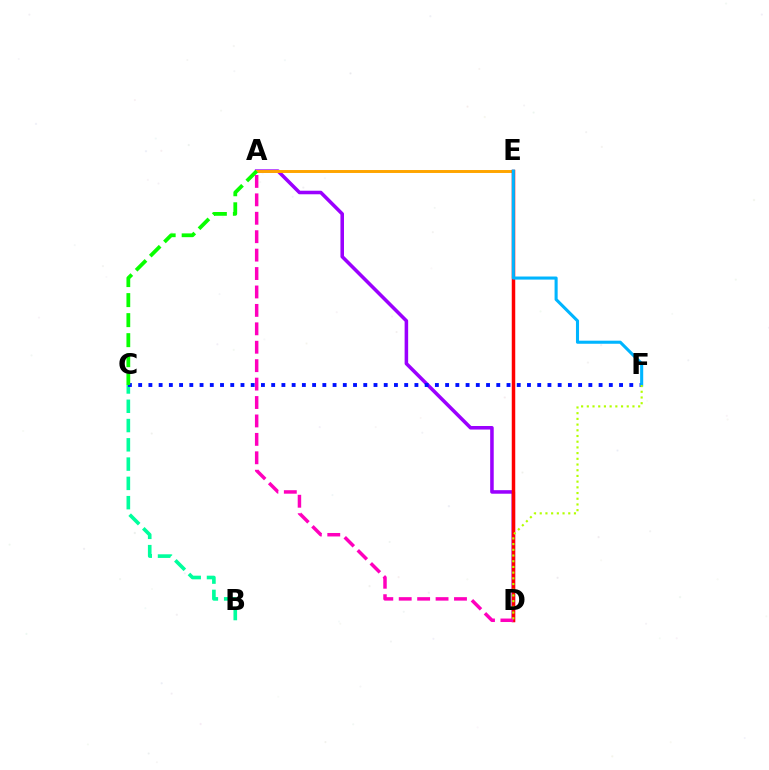{('B', 'C'): [{'color': '#00ff9d', 'line_style': 'dashed', 'thickness': 2.62}], ('A', 'D'): [{'color': '#9b00ff', 'line_style': 'solid', 'thickness': 2.55}, {'color': '#ff00bd', 'line_style': 'dashed', 'thickness': 2.5}], ('C', 'F'): [{'color': '#0010ff', 'line_style': 'dotted', 'thickness': 2.78}], ('A', 'E'): [{'color': '#ffa500', 'line_style': 'solid', 'thickness': 2.12}], ('D', 'E'): [{'color': '#ff0000', 'line_style': 'solid', 'thickness': 2.51}], ('A', 'C'): [{'color': '#08ff00', 'line_style': 'dashed', 'thickness': 2.72}], ('E', 'F'): [{'color': '#00b5ff', 'line_style': 'solid', 'thickness': 2.22}], ('D', 'F'): [{'color': '#b3ff00', 'line_style': 'dotted', 'thickness': 1.55}]}